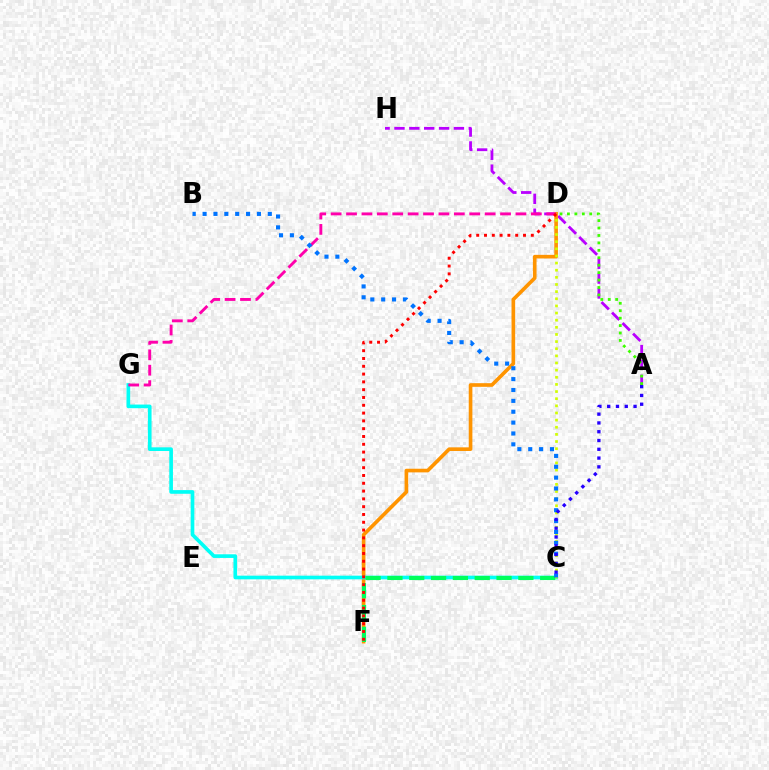{('A', 'H'): [{'color': '#b900ff', 'line_style': 'dashed', 'thickness': 2.02}], ('D', 'F'): [{'color': '#ff9400', 'line_style': 'solid', 'thickness': 2.62}, {'color': '#ff0000', 'line_style': 'dotted', 'thickness': 2.12}], ('C', 'G'): [{'color': '#00fff6', 'line_style': 'solid', 'thickness': 2.63}], ('C', 'F'): [{'color': '#00ff5c', 'line_style': 'dashed', 'thickness': 2.96}], ('C', 'D'): [{'color': '#d1ff00', 'line_style': 'dotted', 'thickness': 1.94}], ('D', 'G'): [{'color': '#ff00ac', 'line_style': 'dashed', 'thickness': 2.09}], ('A', 'D'): [{'color': '#3dff00', 'line_style': 'dotted', 'thickness': 2.02}], ('B', 'C'): [{'color': '#0074ff', 'line_style': 'dotted', 'thickness': 2.95}], ('A', 'C'): [{'color': '#2500ff', 'line_style': 'dotted', 'thickness': 2.39}]}